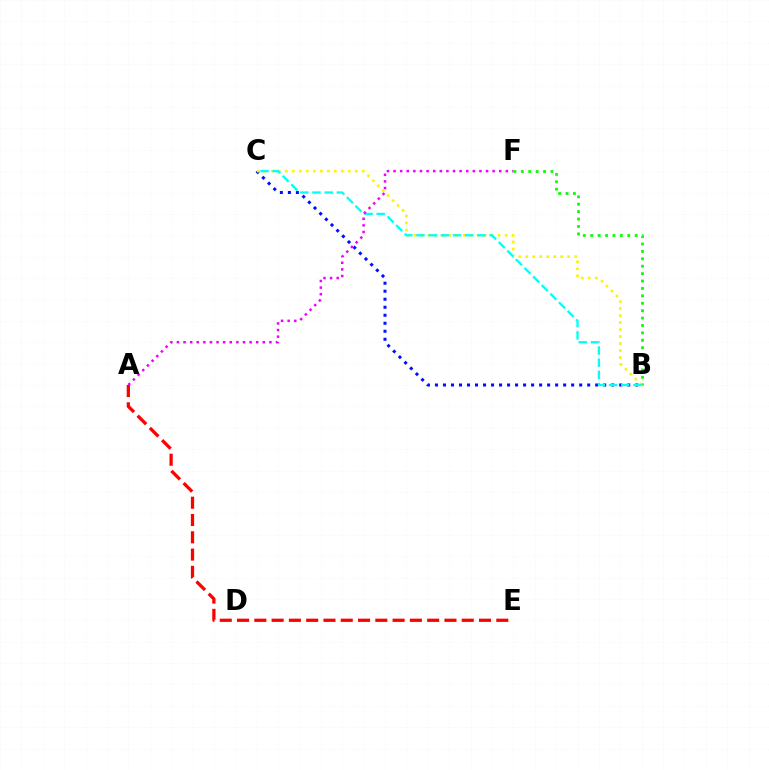{('A', 'E'): [{'color': '#ff0000', 'line_style': 'dashed', 'thickness': 2.35}], ('B', 'C'): [{'color': '#0010ff', 'line_style': 'dotted', 'thickness': 2.18}, {'color': '#fcf500', 'line_style': 'dotted', 'thickness': 1.9}, {'color': '#00fff6', 'line_style': 'dashed', 'thickness': 1.65}], ('B', 'F'): [{'color': '#08ff00', 'line_style': 'dotted', 'thickness': 2.01}], ('A', 'F'): [{'color': '#ee00ff', 'line_style': 'dotted', 'thickness': 1.79}]}